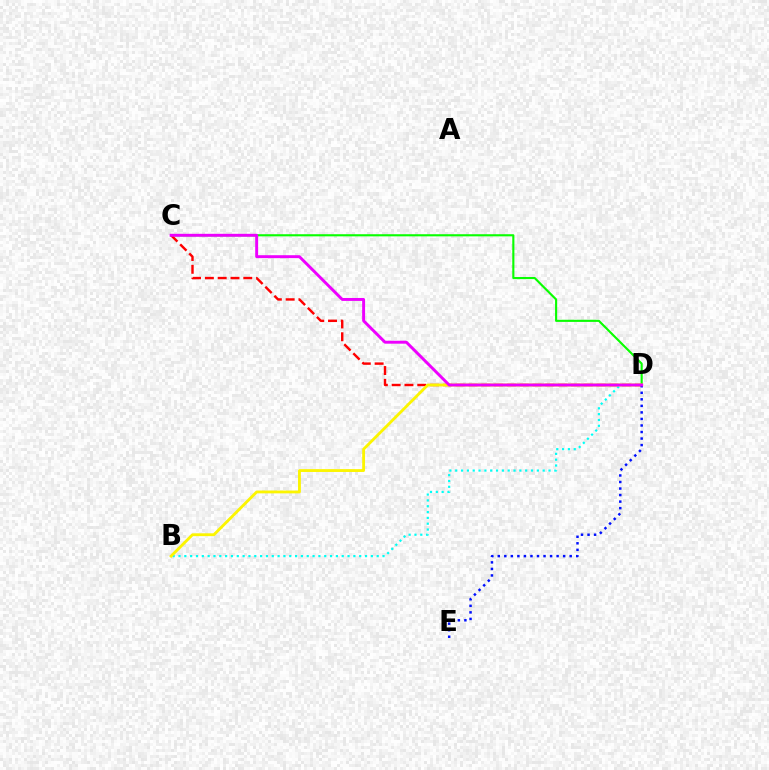{('C', 'D'): [{'color': '#08ff00', 'line_style': 'solid', 'thickness': 1.53}, {'color': '#ff0000', 'line_style': 'dashed', 'thickness': 1.74}, {'color': '#ee00ff', 'line_style': 'solid', 'thickness': 2.11}], ('B', 'D'): [{'color': '#00fff6', 'line_style': 'dotted', 'thickness': 1.58}, {'color': '#fcf500', 'line_style': 'solid', 'thickness': 2.04}], ('D', 'E'): [{'color': '#0010ff', 'line_style': 'dotted', 'thickness': 1.78}]}